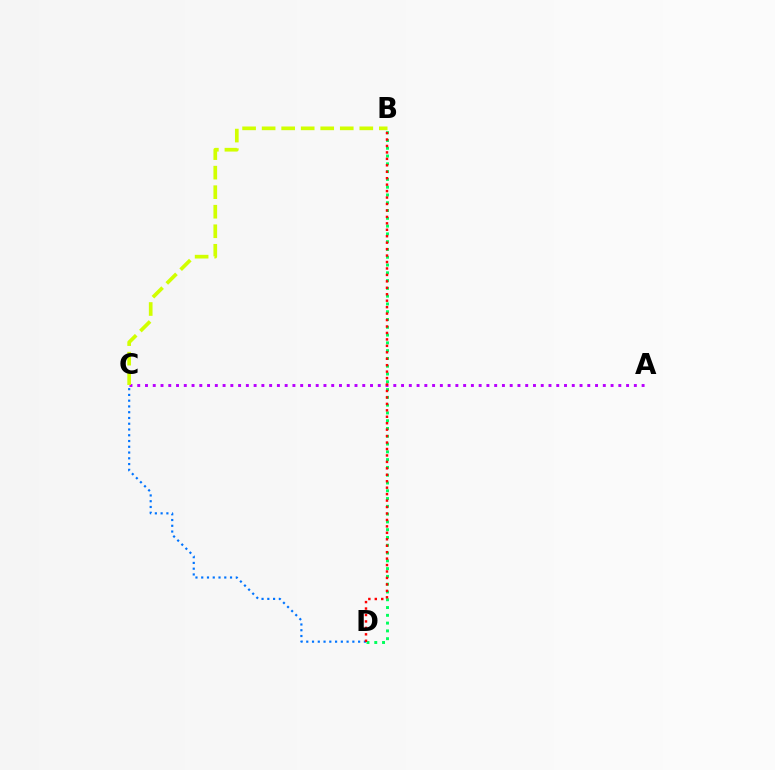{('C', 'D'): [{'color': '#0074ff', 'line_style': 'dotted', 'thickness': 1.57}], ('B', 'D'): [{'color': '#00ff5c', 'line_style': 'dotted', 'thickness': 2.12}, {'color': '#ff0000', 'line_style': 'dotted', 'thickness': 1.75}], ('A', 'C'): [{'color': '#b900ff', 'line_style': 'dotted', 'thickness': 2.11}], ('B', 'C'): [{'color': '#d1ff00', 'line_style': 'dashed', 'thickness': 2.65}]}